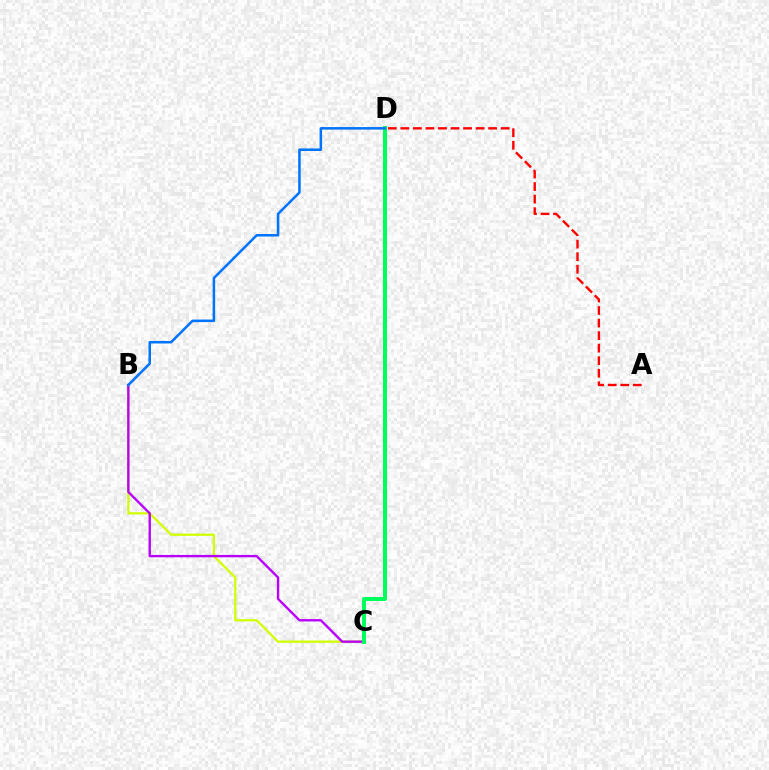{('A', 'D'): [{'color': '#ff0000', 'line_style': 'dashed', 'thickness': 1.7}], ('B', 'C'): [{'color': '#d1ff00', 'line_style': 'solid', 'thickness': 1.63}, {'color': '#b900ff', 'line_style': 'solid', 'thickness': 1.7}], ('C', 'D'): [{'color': '#00ff5c', 'line_style': 'solid', 'thickness': 2.88}], ('B', 'D'): [{'color': '#0074ff', 'line_style': 'solid', 'thickness': 1.82}]}